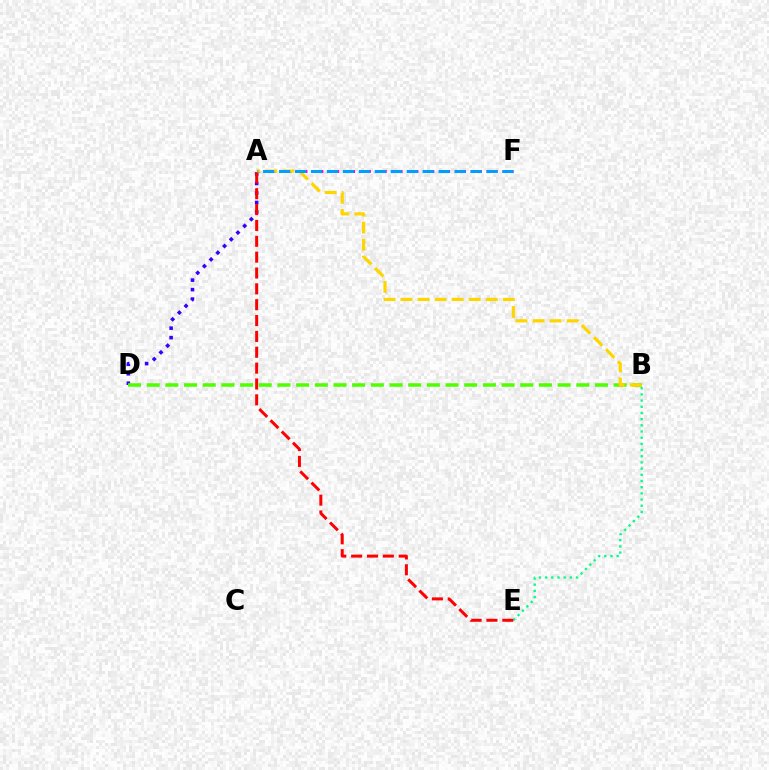{('A', 'D'): [{'color': '#3700ff', 'line_style': 'dotted', 'thickness': 2.58}], ('B', 'D'): [{'color': '#4fff00', 'line_style': 'dashed', 'thickness': 2.54}], ('A', 'F'): [{'color': '#ff00ed', 'line_style': 'dotted', 'thickness': 2.15}, {'color': '#009eff', 'line_style': 'dashed', 'thickness': 2.17}], ('A', 'B'): [{'color': '#ffd500', 'line_style': 'dashed', 'thickness': 2.31}], ('B', 'E'): [{'color': '#00ff86', 'line_style': 'dotted', 'thickness': 1.68}], ('A', 'E'): [{'color': '#ff0000', 'line_style': 'dashed', 'thickness': 2.15}]}